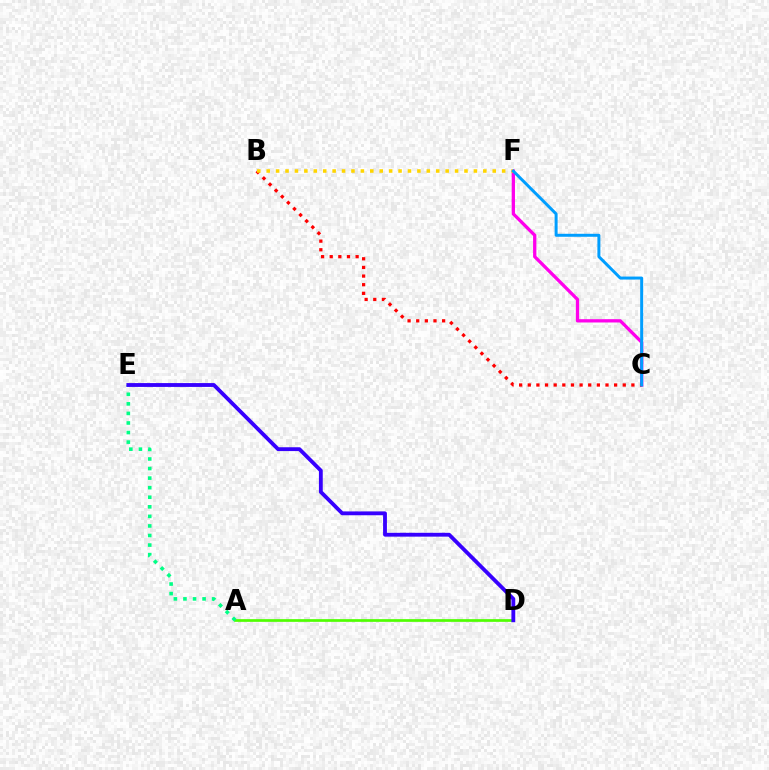{('C', 'F'): [{'color': '#ff00ed', 'line_style': 'solid', 'thickness': 2.37}, {'color': '#009eff', 'line_style': 'solid', 'thickness': 2.15}], ('A', 'D'): [{'color': '#4fff00', 'line_style': 'solid', 'thickness': 1.95}], ('B', 'C'): [{'color': '#ff0000', 'line_style': 'dotted', 'thickness': 2.35}], ('A', 'E'): [{'color': '#00ff86', 'line_style': 'dotted', 'thickness': 2.6}], ('B', 'F'): [{'color': '#ffd500', 'line_style': 'dotted', 'thickness': 2.56}], ('D', 'E'): [{'color': '#3700ff', 'line_style': 'solid', 'thickness': 2.76}]}